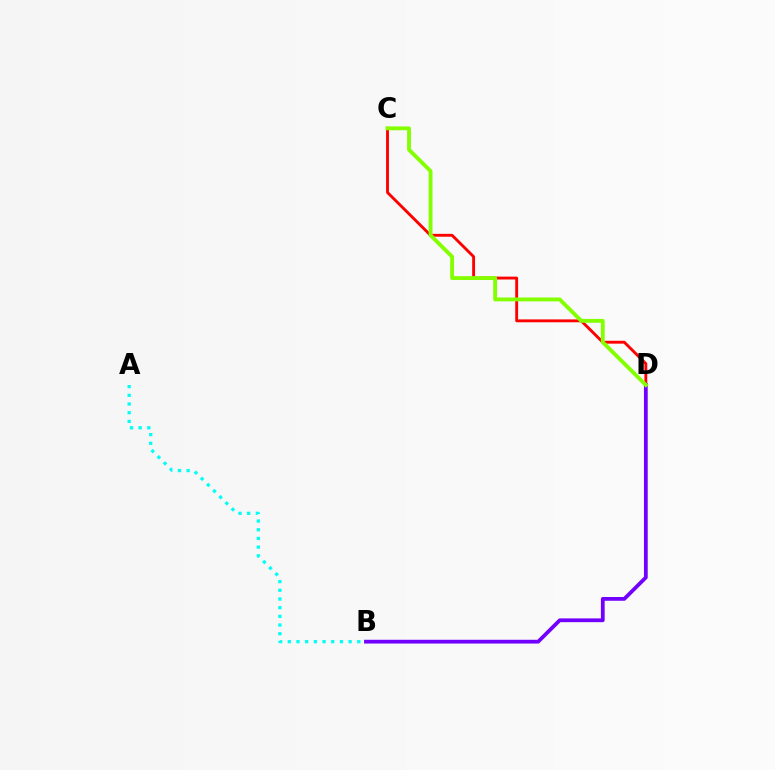{('A', 'B'): [{'color': '#00fff6', 'line_style': 'dotted', 'thickness': 2.36}], ('C', 'D'): [{'color': '#ff0000', 'line_style': 'solid', 'thickness': 2.07}, {'color': '#84ff00', 'line_style': 'solid', 'thickness': 2.77}], ('B', 'D'): [{'color': '#7200ff', 'line_style': 'solid', 'thickness': 2.71}]}